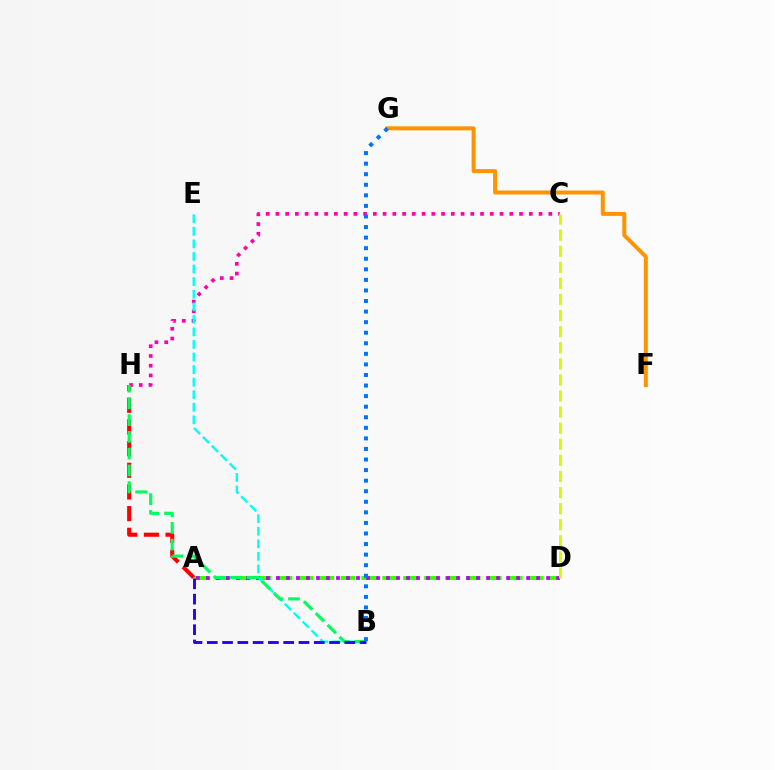{('C', 'H'): [{'color': '#ff00ac', 'line_style': 'dotted', 'thickness': 2.65}], ('A', 'D'): [{'color': '#3dff00', 'line_style': 'dashed', 'thickness': 2.84}, {'color': '#b900ff', 'line_style': 'dotted', 'thickness': 2.72}], ('B', 'E'): [{'color': '#00fff6', 'line_style': 'dashed', 'thickness': 1.71}], ('F', 'G'): [{'color': '#ff9400', 'line_style': 'solid', 'thickness': 2.88}], ('A', 'H'): [{'color': '#ff0000', 'line_style': 'dashed', 'thickness': 2.94}], ('B', 'H'): [{'color': '#00ff5c', 'line_style': 'dashed', 'thickness': 2.28}], ('A', 'B'): [{'color': '#2500ff', 'line_style': 'dashed', 'thickness': 2.08}], ('C', 'D'): [{'color': '#d1ff00', 'line_style': 'dashed', 'thickness': 2.18}], ('B', 'G'): [{'color': '#0074ff', 'line_style': 'dotted', 'thickness': 2.87}]}